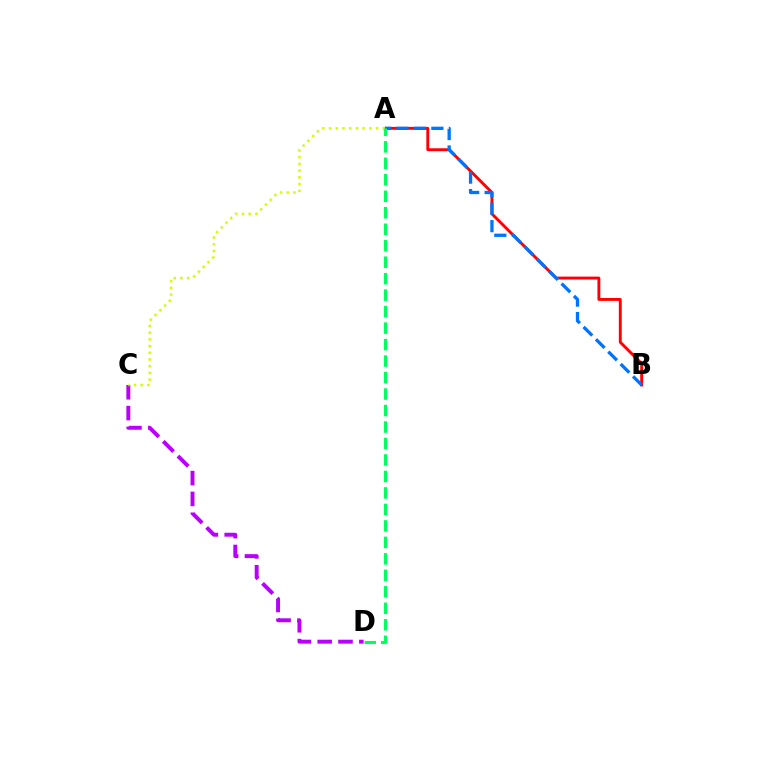{('A', 'B'): [{'color': '#ff0000', 'line_style': 'solid', 'thickness': 2.08}, {'color': '#0074ff', 'line_style': 'dashed', 'thickness': 2.38}], ('C', 'D'): [{'color': '#b900ff', 'line_style': 'dashed', 'thickness': 2.83}], ('A', 'C'): [{'color': '#d1ff00', 'line_style': 'dotted', 'thickness': 1.82}], ('A', 'D'): [{'color': '#00ff5c', 'line_style': 'dashed', 'thickness': 2.24}]}